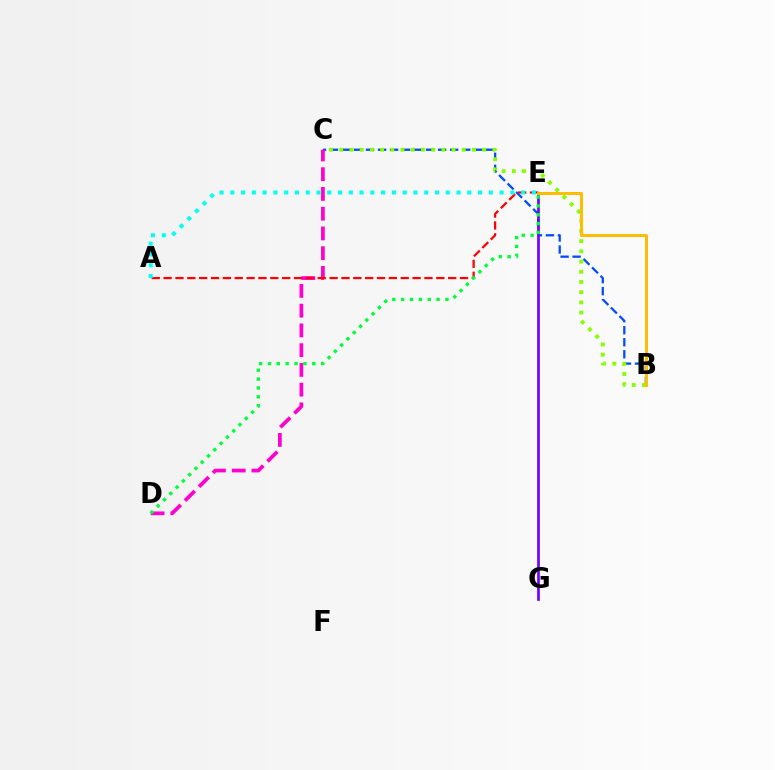{('B', 'C'): [{'color': '#004bff', 'line_style': 'dashed', 'thickness': 1.63}, {'color': '#84ff00', 'line_style': 'dotted', 'thickness': 2.77}], ('C', 'D'): [{'color': '#ff00cf', 'line_style': 'dashed', 'thickness': 2.68}], ('A', 'E'): [{'color': '#ff0000', 'line_style': 'dashed', 'thickness': 1.61}, {'color': '#00fff6', 'line_style': 'dotted', 'thickness': 2.93}], ('E', 'G'): [{'color': '#7200ff', 'line_style': 'solid', 'thickness': 1.93}], ('B', 'E'): [{'color': '#ffbd00', 'line_style': 'solid', 'thickness': 2.14}], ('D', 'E'): [{'color': '#00ff39', 'line_style': 'dotted', 'thickness': 2.41}]}